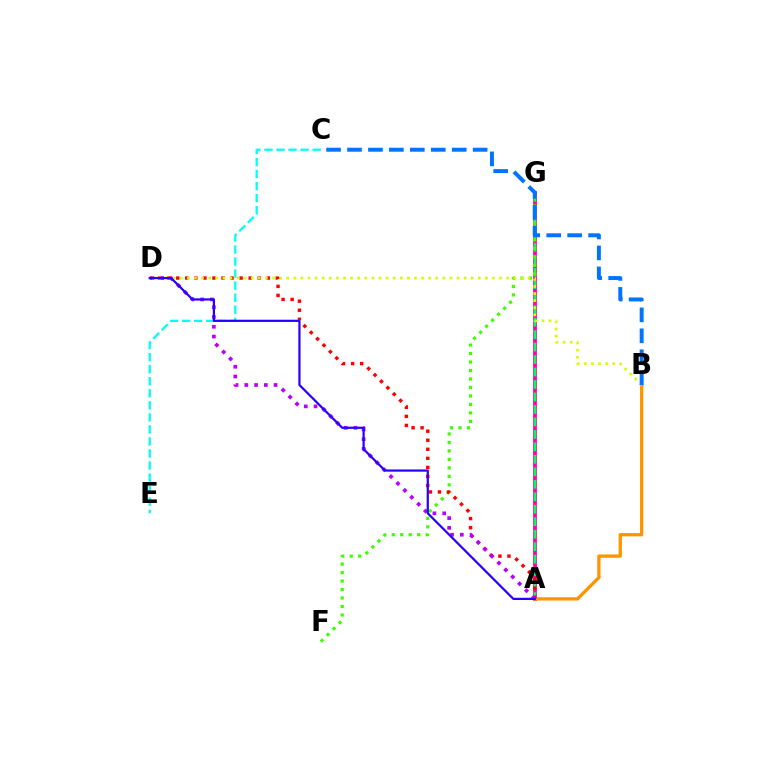{('A', 'G'): [{'color': '#ff00ac', 'line_style': 'solid', 'thickness': 2.72}, {'color': '#00ff5c', 'line_style': 'dashed', 'thickness': 1.69}], ('A', 'B'): [{'color': '#ff9400', 'line_style': 'solid', 'thickness': 2.37}], ('F', 'G'): [{'color': '#3dff00', 'line_style': 'dotted', 'thickness': 2.3}], ('A', 'D'): [{'color': '#ff0000', 'line_style': 'dotted', 'thickness': 2.46}, {'color': '#b900ff', 'line_style': 'dotted', 'thickness': 2.65}, {'color': '#2500ff', 'line_style': 'solid', 'thickness': 1.59}], ('B', 'D'): [{'color': '#d1ff00', 'line_style': 'dotted', 'thickness': 1.93}], ('C', 'E'): [{'color': '#00fff6', 'line_style': 'dashed', 'thickness': 1.64}], ('B', 'C'): [{'color': '#0074ff', 'line_style': 'dashed', 'thickness': 2.84}]}